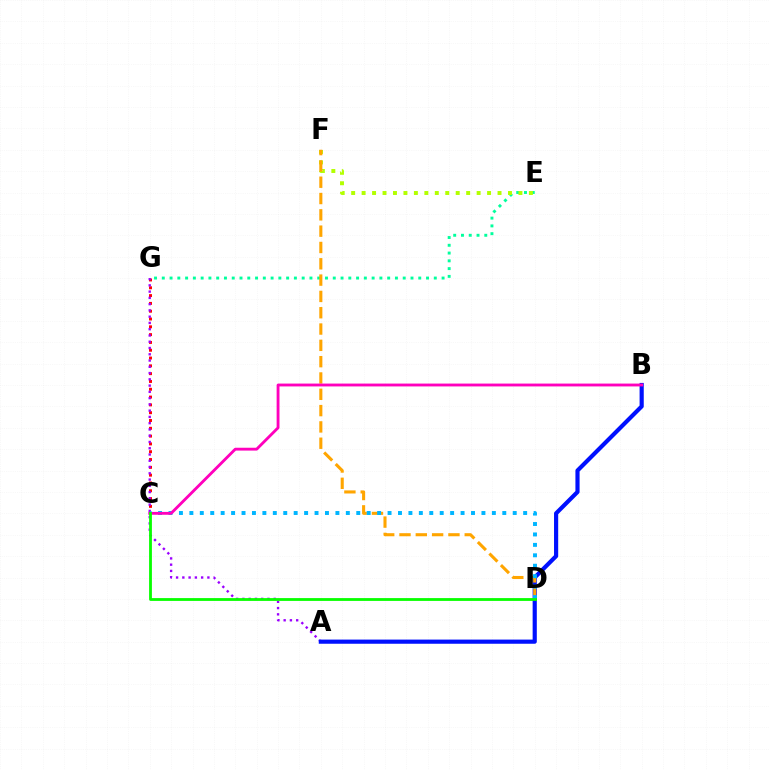{('E', 'G'): [{'color': '#00ff9d', 'line_style': 'dotted', 'thickness': 2.11}], ('C', 'G'): [{'color': '#ff0000', 'line_style': 'dotted', 'thickness': 2.12}], ('A', 'G'): [{'color': '#9b00ff', 'line_style': 'dotted', 'thickness': 1.7}], ('E', 'F'): [{'color': '#b3ff00', 'line_style': 'dotted', 'thickness': 2.84}], ('A', 'B'): [{'color': '#0010ff', 'line_style': 'solid', 'thickness': 3.0}], ('D', 'F'): [{'color': '#ffa500', 'line_style': 'dashed', 'thickness': 2.22}], ('C', 'D'): [{'color': '#00b5ff', 'line_style': 'dotted', 'thickness': 2.83}, {'color': '#08ff00', 'line_style': 'solid', 'thickness': 2.03}], ('B', 'C'): [{'color': '#ff00bd', 'line_style': 'solid', 'thickness': 2.05}]}